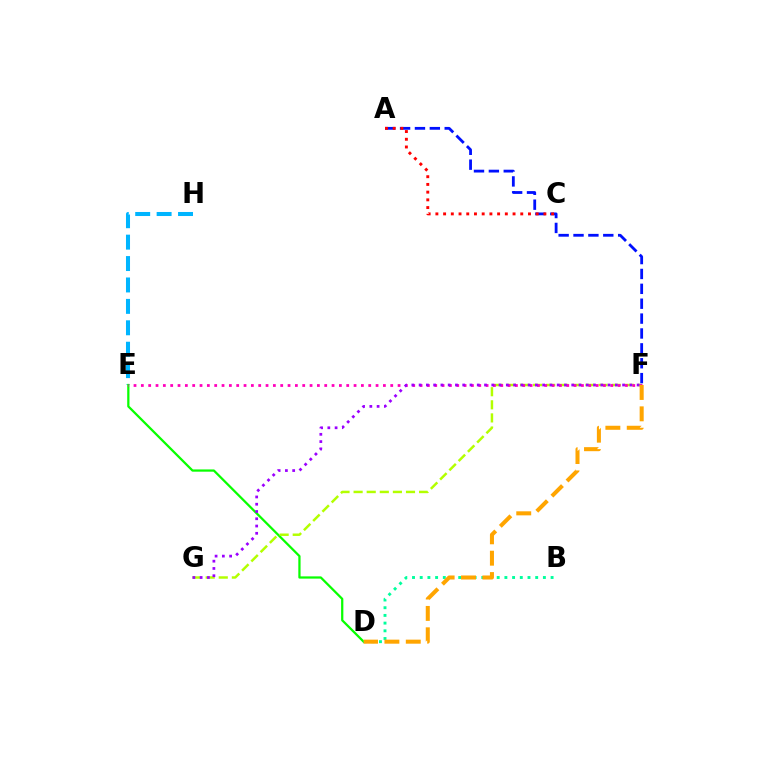{('E', 'H'): [{'color': '#00b5ff', 'line_style': 'dashed', 'thickness': 2.91}], ('D', 'E'): [{'color': '#08ff00', 'line_style': 'solid', 'thickness': 1.62}], ('F', 'G'): [{'color': '#b3ff00', 'line_style': 'dashed', 'thickness': 1.78}, {'color': '#9b00ff', 'line_style': 'dotted', 'thickness': 1.97}], ('A', 'F'): [{'color': '#0010ff', 'line_style': 'dashed', 'thickness': 2.02}], ('E', 'F'): [{'color': '#ff00bd', 'line_style': 'dotted', 'thickness': 1.99}], ('B', 'D'): [{'color': '#00ff9d', 'line_style': 'dotted', 'thickness': 2.09}], ('A', 'C'): [{'color': '#ff0000', 'line_style': 'dotted', 'thickness': 2.1}], ('D', 'F'): [{'color': '#ffa500', 'line_style': 'dashed', 'thickness': 2.9}]}